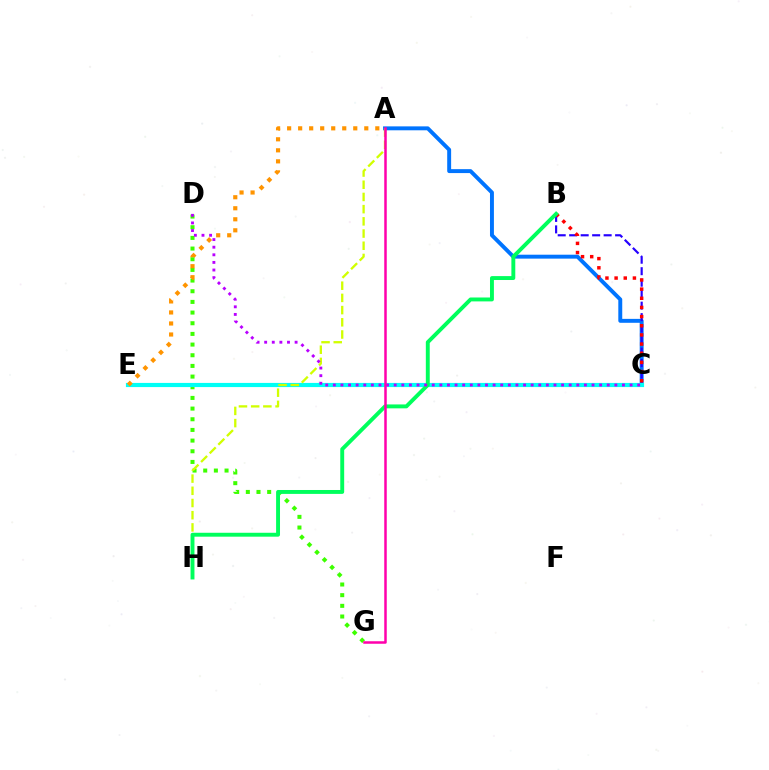{('D', 'G'): [{'color': '#3dff00', 'line_style': 'dotted', 'thickness': 2.9}], ('A', 'C'): [{'color': '#0074ff', 'line_style': 'solid', 'thickness': 2.83}], ('B', 'C'): [{'color': '#2500ff', 'line_style': 'dashed', 'thickness': 1.56}, {'color': '#ff0000', 'line_style': 'dotted', 'thickness': 2.49}], ('C', 'E'): [{'color': '#00fff6', 'line_style': 'solid', 'thickness': 3.0}], ('A', 'H'): [{'color': '#d1ff00', 'line_style': 'dashed', 'thickness': 1.66}], ('B', 'H'): [{'color': '#00ff5c', 'line_style': 'solid', 'thickness': 2.81}], ('A', 'E'): [{'color': '#ff9400', 'line_style': 'dotted', 'thickness': 2.99}], ('C', 'D'): [{'color': '#b900ff', 'line_style': 'dotted', 'thickness': 2.07}], ('A', 'G'): [{'color': '#ff00ac', 'line_style': 'solid', 'thickness': 1.81}]}